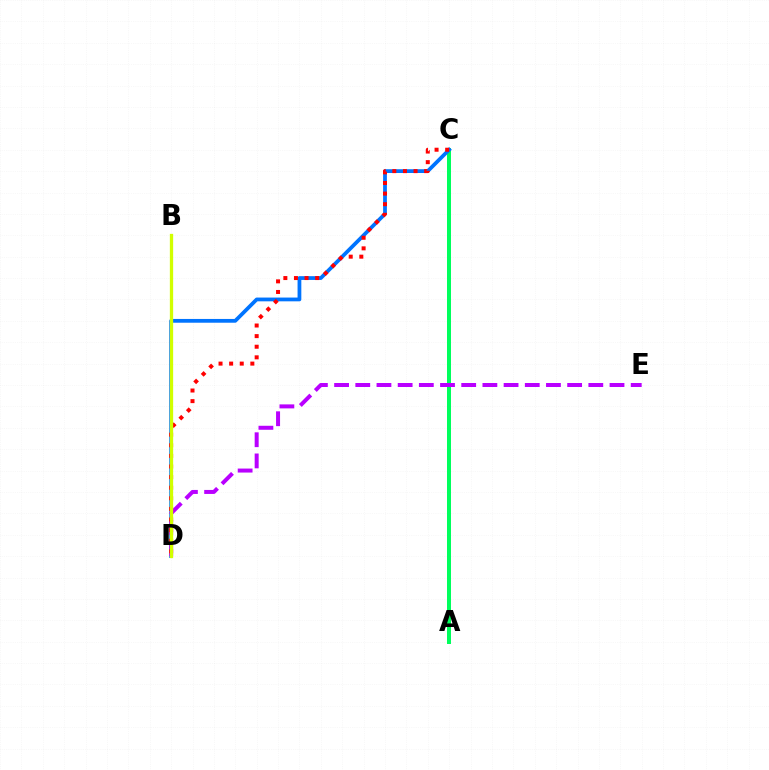{('A', 'C'): [{'color': '#00ff5c', 'line_style': 'solid', 'thickness': 2.87}], ('C', 'D'): [{'color': '#0074ff', 'line_style': 'solid', 'thickness': 2.71}, {'color': '#ff0000', 'line_style': 'dotted', 'thickness': 2.88}], ('D', 'E'): [{'color': '#b900ff', 'line_style': 'dashed', 'thickness': 2.88}], ('B', 'D'): [{'color': '#d1ff00', 'line_style': 'solid', 'thickness': 2.37}]}